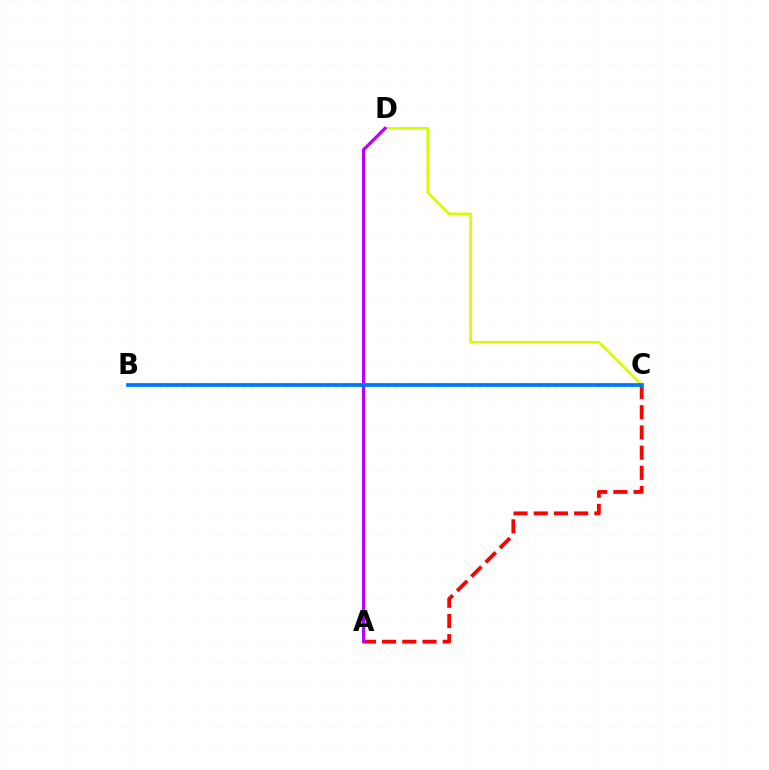{('A', 'C'): [{'color': '#ff0000', 'line_style': 'dashed', 'thickness': 2.74}], ('C', 'D'): [{'color': '#d1ff00', 'line_style': 'solid', 'thickness': 1.92}], ('B', 'C'): [{'color': '#00ff5c', 'line_style': 'dotted', 'thickness': 2.3}, {'color': '#0074ff', 'line_style': 'solid', 'thickness': 2.68}], ('A', 'D'): [{'color': '#b900ff', 'line_style': 'solid', 'thickness': 2.29}]}